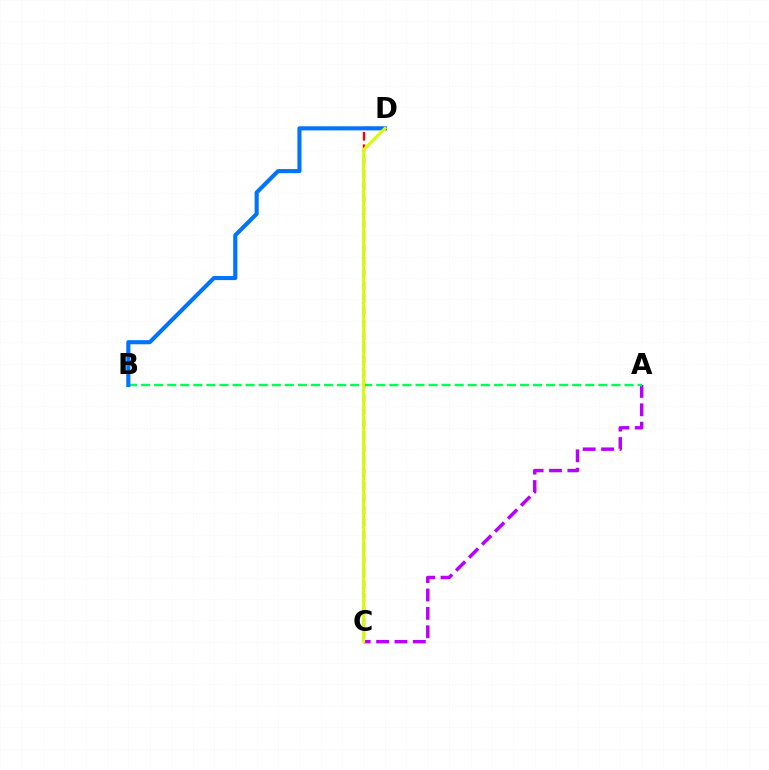{('A', 'C'): [{'color': '#b900ff', 'line_style': 'dashed', 'thickness': 2.5}], ('A', 'B'): [{'color': '#00ff5c', 'line_style': 'dashed', 'thickness': 1.77}], ('C', 'D'): [{'color': '#ff0000', 'line_style': 'dashed', 'thickness': 1.69}, {'color': '#d1ff00', 'line_style': 'solid', 'thickness': 2.17}], ('B', 'D'): [{'color': '#0074ff', 'line_style': 'solid', 'thickness': 2.96}]}